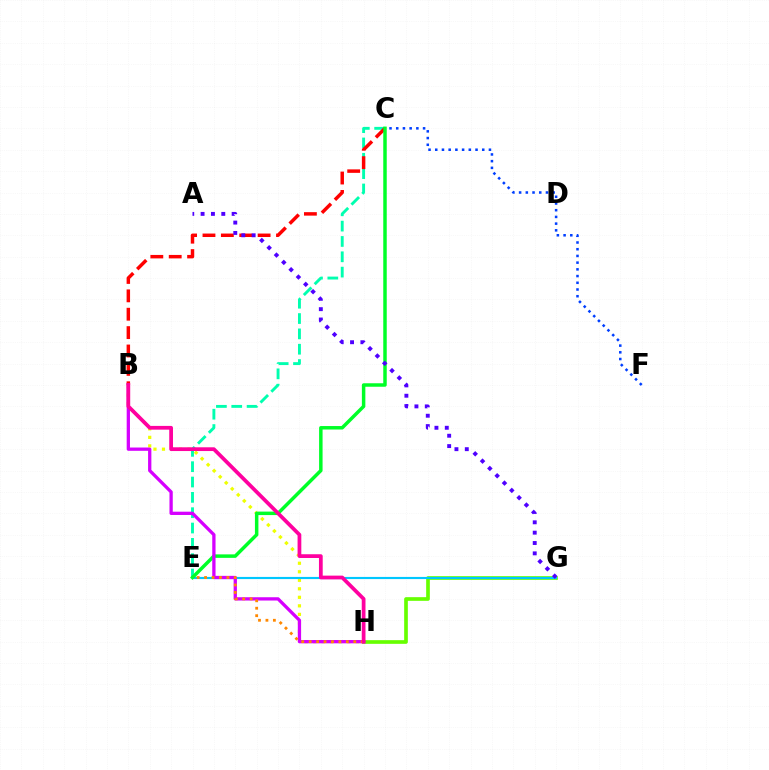{('G', 'H'): [{'color': '#66ff00', 'line_style': 'solid', 'thickness': 2.65}], ('C', 'F'): [{'color': '#003fff', 'line_style': 'dotted', 'thickness': 1.82}], ('C', 'E'): [{'color': '#00ffaf', 'line_style': 'dashed', 'thickness': 2.08}, {'color': '#00ff27', 'line_style': 'solid', 'thickness': 2.5}], ('B', 'H'): [{'color': '#eeff00', 'line_style': 'dotted', 'thickness': 2.31}, {'color': '#d600ff', 'line_style': 'solid', 'thickness': 2.37}, {'color': '#ff00a0', 'line_style': 'solid', 'thickness': 2.7}], ('B', 'C'): [{'color': '#ff0000', 'line_style': 'dashed', 'thickness': 2.5}], ('E', 'G'): [{'color': '#00c7ff', 'line_style': 'solid', 'thickness': 1.55}], ('A', 'G'): [{'color': '#4f00ff', 'line_style': 'dotted', 'thickness': 2.81}], ('E', 'H'): [{'color': '#ff8800', 'line_style': 'dotted', 'thickness': 2.02}]}